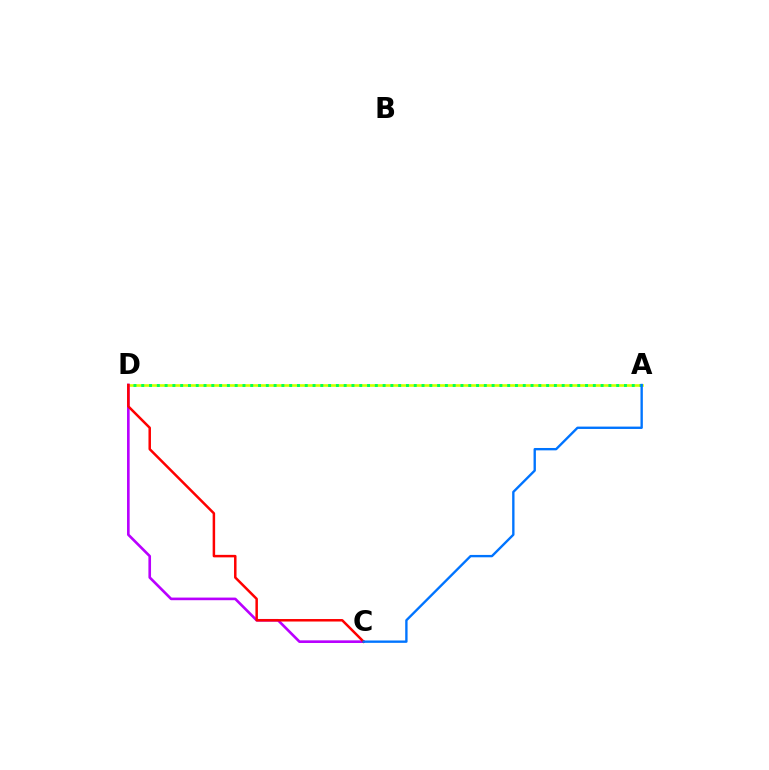{('A', 'D'): [{'color': '#d1ff00', 'line_style': 'solid', 'thickness': 1.89}, {'color': '#00ff5c', 'line_style': 'dotted', 'thickness': 2.12}], ('C', 'D'): [{'color': '#b900ff', 'line_style': 'solid', 'thickness': 1.9}, {'color': '#ff0000', 'line_style': 'solid', 'thickness': 1.8}], ('A', 'C'): [{'color': '#0074ff', 'line_style': 'solid', 'thickness': 1.7}]}